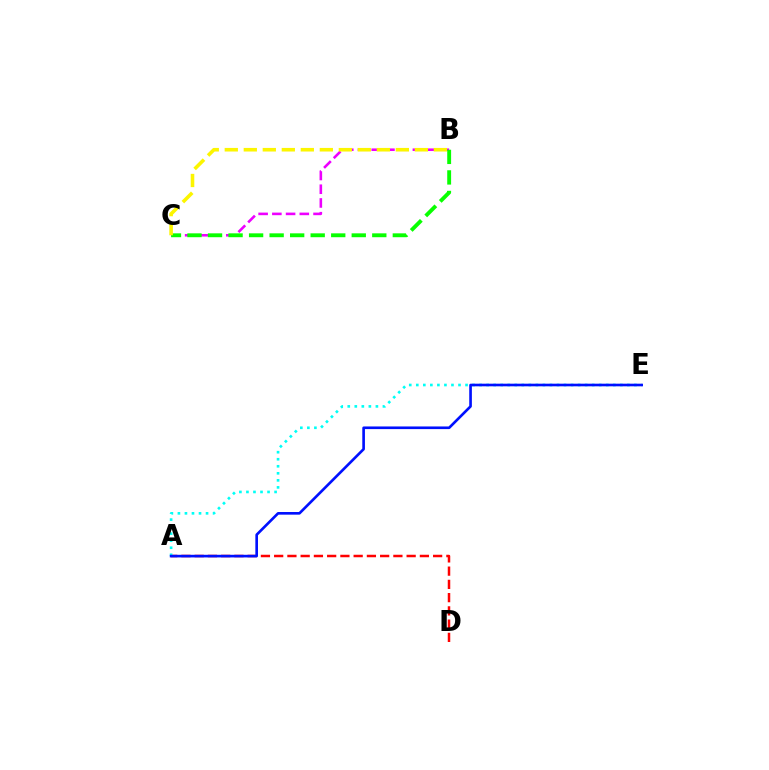{('A', 'D'): [{'color': '#ff0000', 'line_style': 'dashed', 'thickness': 1.8}], ('A', 'E'): [{'color': '#00fff6', 'line_style': 'dotted', 'thickness': 1.91}, {'color': '#0010ff', 'line_style': 'solid', 'thickness': 1.9}], ('B', 'C'): [{'color': '#ee00ff', 'line_style': 'dashed', 'thickness': 1.86}, {'color': '#08ff00', 'line_style': 'dashed', 'thickness': 2.79}, {'color': '#fcf500', 'line_style': 'dashed', 'thickness': 2.58}]}